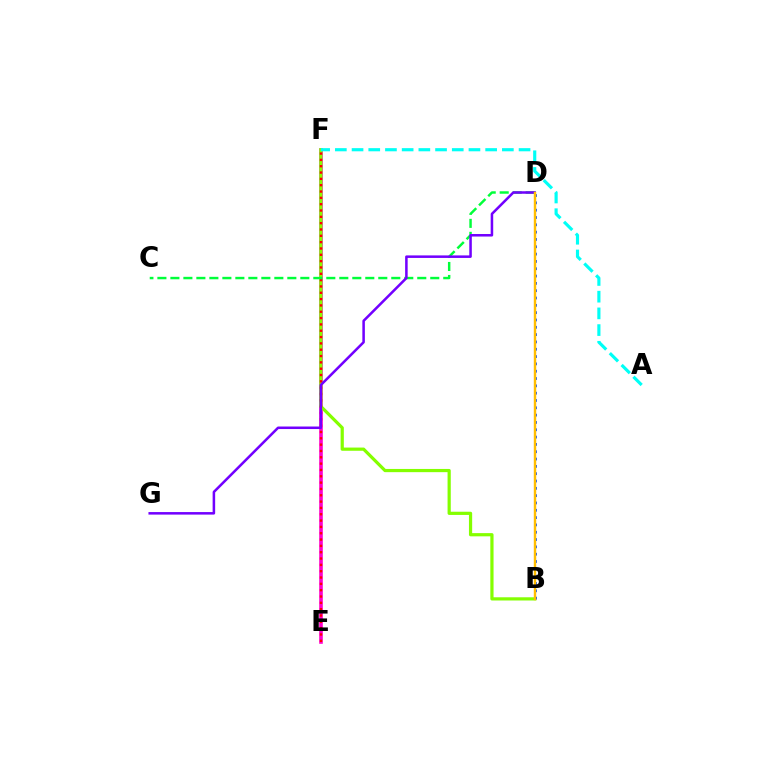{('E', 'F'): [{'color': '#ff00cf', 'line_style': 'solid', 'thickness': 2.59}, {'color': '#ff0000', 'line_style': 'dotted', 'thickness': 1.72}], ('B', 'F'): [{'color': '#84ff00', 'line_style': 'solid', 'thickness': 2.31}], ('C', 'D'): [{'color': '#00ff39', 'line_style': 'dashed', 'thickness': 1.77}], ('B', 'D'): [{'color': '#004bff', 'line_style': 'dotted', 'thickness': 1.99}, {'color': '#ffbd00', 'line_style': 'solid', 'thickness': 1.74}], ('D', 'G'): [{'color': '#7200ff', 'line_style': 'solid', 'thickness': 1.82}], ('A', 'F'): [{'color': '#00fff6', 'line_style': 'dashed', 'thickness': 2.27}]}